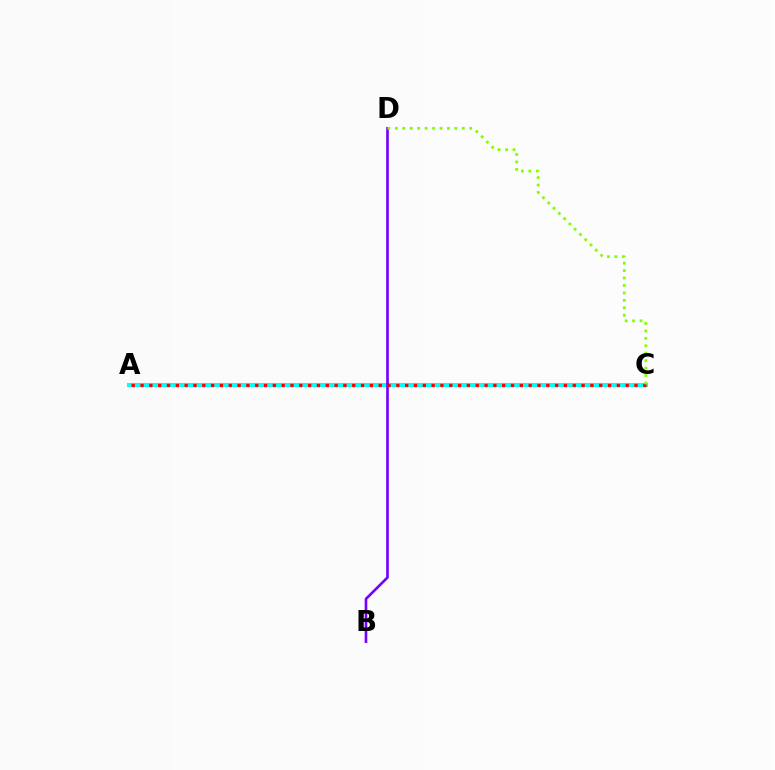{('A', 'C'): [{'color': '#00fff6', 'line_style': 'solid', 'thickness': 2.92}, {'color': '#ff0000', 'line_style': 'dotted', 'thickness': 2.4}], ('B', 'D'): [{'color': '#7200ff', 'line_style': 'solid', 'thickness': 1.89}], ('C', 'D'): [{'color': '#84ff00', 'line_style': 'dotted', 'thickness': 2.02}]}